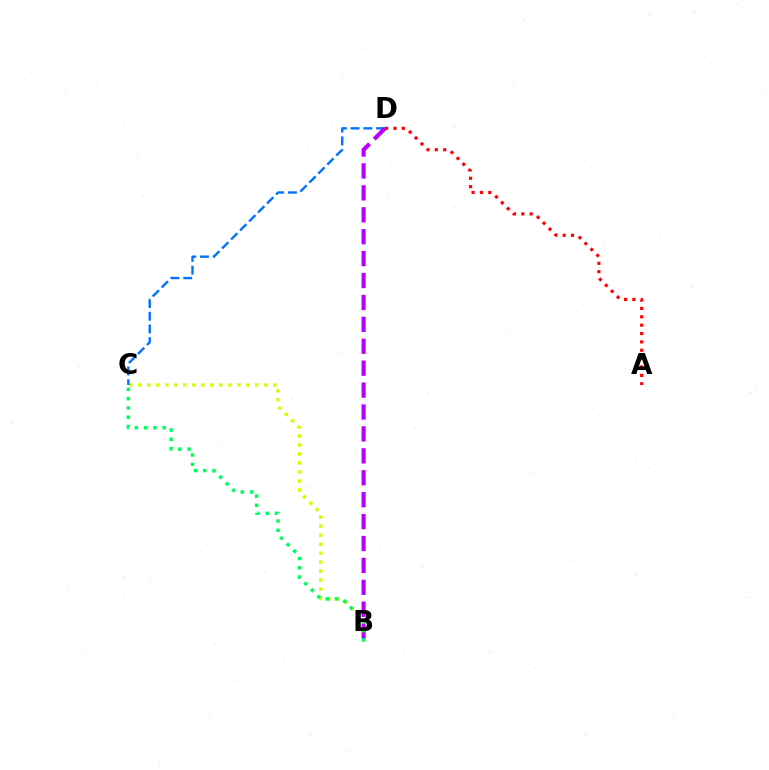{('B', 'C'): [{'color': '#d1ff00', 'line_style': 'dotted', 'thickness': 2.45}, {'color': '#00ff5c', 'line_style': 'dotted', 'thickness': 2.52}], ('C', 'D'): [{'color': '#0074ff', 'line_style': 'dashed', 'thickness': 1.73}], ('B', 'D'): [{'color': '#b900ff', 'line_style': 'dashed', 'thickness': 2.98}], ('A', 'D'): [{'color': '#ff0000', 'line_style': 'dotted', 'thickness': 2.27}]}